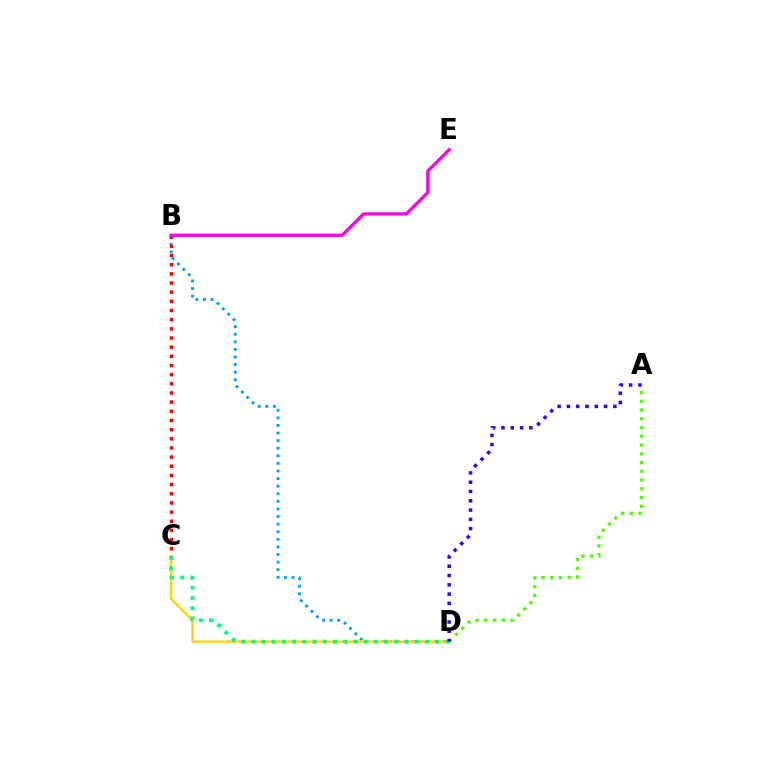{('B', 'D'): [{'color': '#009eff', 'line_style': 'dotted', 'thickness': 2.06}], ('C', 'D'): [{'color': '#ffd500', 'line_style': 'solid', 'thickness': 1.75}, {'color': '#00ff86', 'line_style': 'dotted', 'thickness': 2.78}], ('A', 'D'): [{'color': '#4fff00', 'line_style': 'dotted', 'thickness': 2.38}, {'color': '#3700ff', 'line_style': 'dotted', 'thickness': 2.52}], ('B', 'C'): [{'color': '#ff0000', 'line_style': 'dotted', 'thickness': 2.49}], ('B', 'E'): [{'color': '#ff00ed', 'line_style': 'solid', 'thickness': 2.37}]}